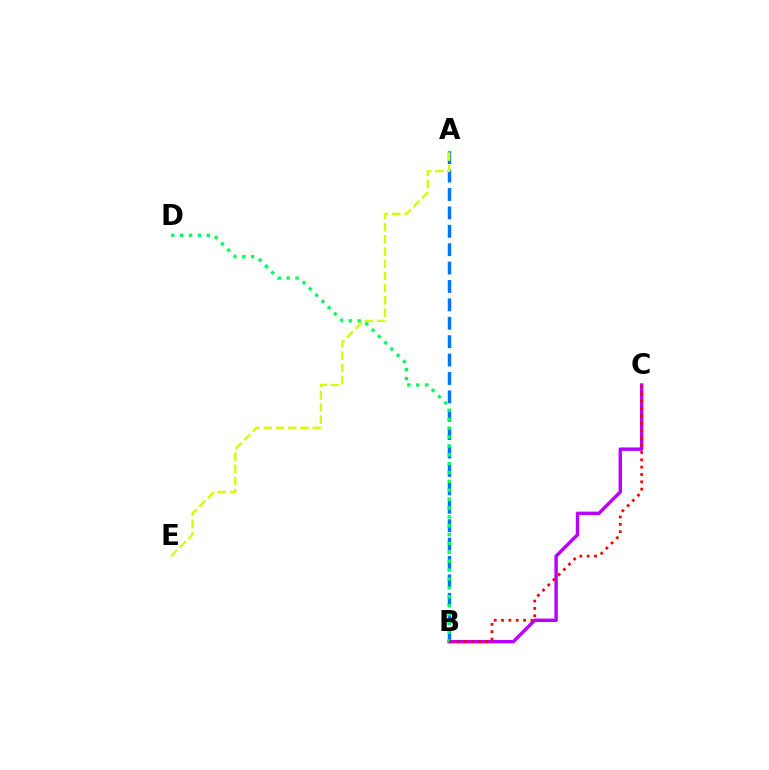{('B', 'C'): [{'color': '#b900ff', 'line_style': 'solid', 'thickness': 2.45}, {'color': '#ff0000', 'line_style': 'dotted', 'thickness': 1.99}], ('A', 'B'): [{'color': '#0074ff', 'line_style': 'dashed', 'thickness': 2.5}], ('B', 'D'): [{'color': '#00ff5c', 'line_style': 'dotted', 'thickness': 2.41}], ('A', 'E'): [{'color': '#d1ff00', 'line_style': 'dashed', 'thickness': 1.66}]}